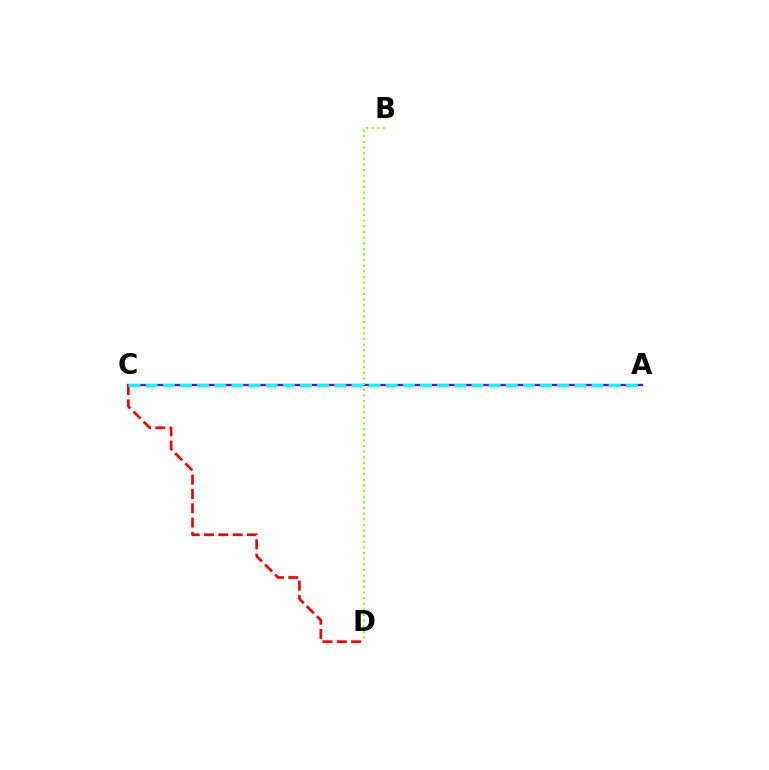{('A', 'C'): [{'color': '#7200ff', 'line_style': 'solid', 'thickness': 1.65}, {'color': '#00fff6', 'line_style': 'dashed', 'thickness': 2.33}], ('B', 'D'): [{'color': '#84ff00', 'line_style': 'dotted', 'thickness': 1.53}], ('C', 'D'): [{'color': '#ff0000', 'line_style': 'dashed', 'thickness': 1.94}]}